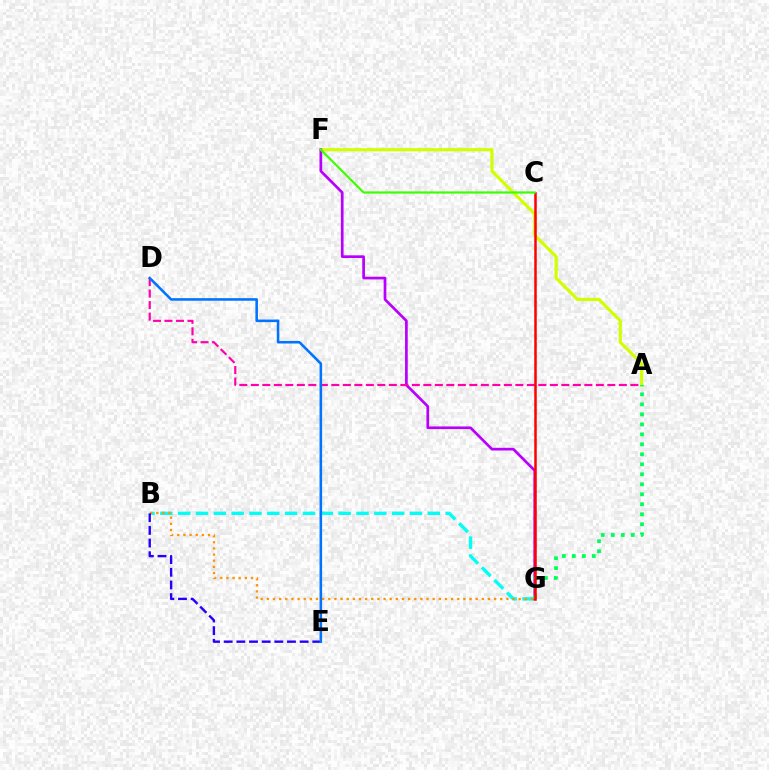{('A', 'F'): [{'color': '#d1ff00', 'line_style': 'solid', 'thickness': 2.27}], ('B', 'G'): [{'color': '#00fff6', 'line_style': 'dashed', 'thickness': 2.42}, {'color': '#ff9400', 'line_style': 'dotted', 'thickness': 1.67}], ('F', 'G'): [{'color': '#b900ff', 'line_style': 'solid', 'thickness': 1.94}], ('A', 'G'): [{'color': '#00ff5c', 'line_style': 'dotted', 'thickness': 2.71}], ('B', 'E'): [{'color': '#2500ff', 'line_style': 'dashed', 'thickness': 1.72}], ('A', 'D'): [{'color': '#ff00ac', 'line_style': 'dashed', 'thickness': 1.56}], ('D', 'E'): [{'color': '#0074ff', 'line_style': 'solid', 'thickness': 1.85}], ('C', 'G'): [{'color': '#ff0000', 'line_style': 'solid', 'thickness': 1.81}], ('C', 'F'): [{'color': '#3dff00', 'line_style': 'solid', 'thickness': 1.58}]}